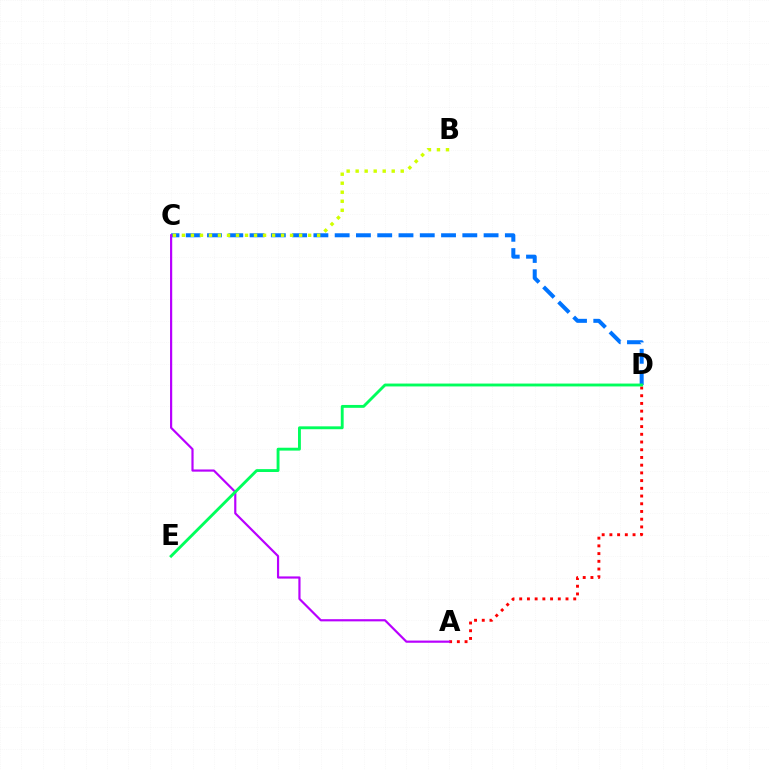{('A', 'D'): [{'color': '#ff0000', 'line_style': 'dotted', 'thickness': 2.1}], ('C', 'D'): [{'color': '#0074ff', 'line_style': 'dashed', 'thickness': 2.89}], ('A', 'C'): [{'color': '#b900ff', 'line_style': 'solid', 'thickness': 1.57}], ('B', 'C'): [{'color': '#d1ff00', 'line_style': 'dotted', 'thickness': 2.45}], ('D', 'E'): [{'color': '#00ff5c', 'line_style': 'solid', 'thickness': 2.07}]}